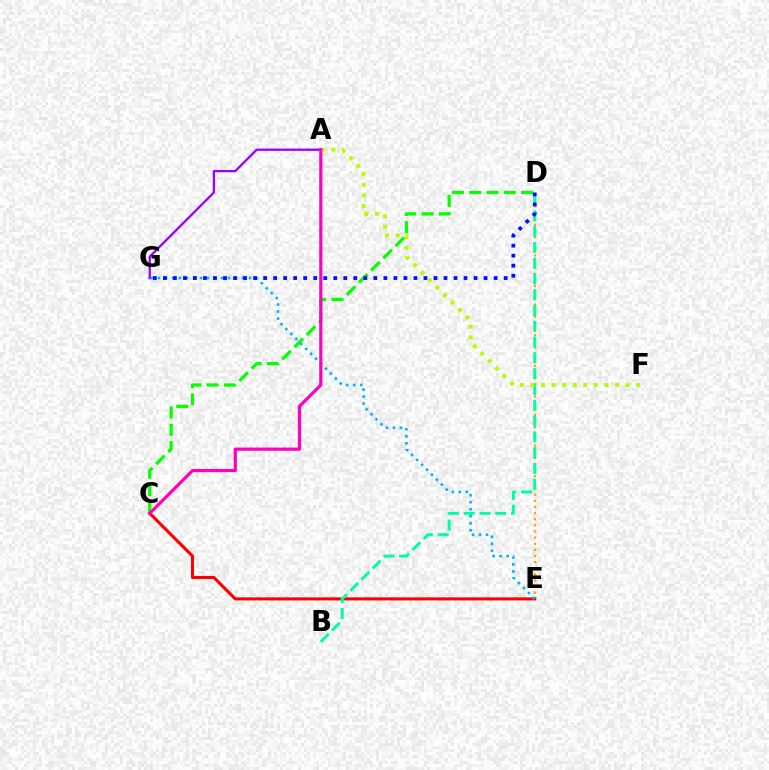{('D', 'E'): [{'color': '#ffa500', 'line_style': 'dotted', 'thickness': 1.67}], ('C', 'E'): [{'color': '#ff0000', 'line_style': 'solid', 'thickness': 2.22}], ('C', 'D'): [{'color': '#08ff00', 'line_style': 'dashed', 'thickness': 2.35}], ('B', 'D'): [{'color': '#00ff9d', 'line_style': 'dashed', 'thickness': 2.14}], ('A', 'G'): [{'color': '#9b00ff', 'line_style': 'solid', 'thickness': 1.64}], ('A', 'F'): [{'color': '#b3ff00', 'line_style': 'dotted', 'thickness': 2.87}], ('E', 'G'): [{'color': '#00b5ff', 'line_style': 'dotted', 'thickness': 1.9}], ('A', 'C'): [{'color': '#ff00bd', 'line_style': 'solid', 'thickness': 2.31}], ('D', 'G'): [{'color': '#0010ff', 'line_style': 'dotted', 'thickness': 2.72}]}